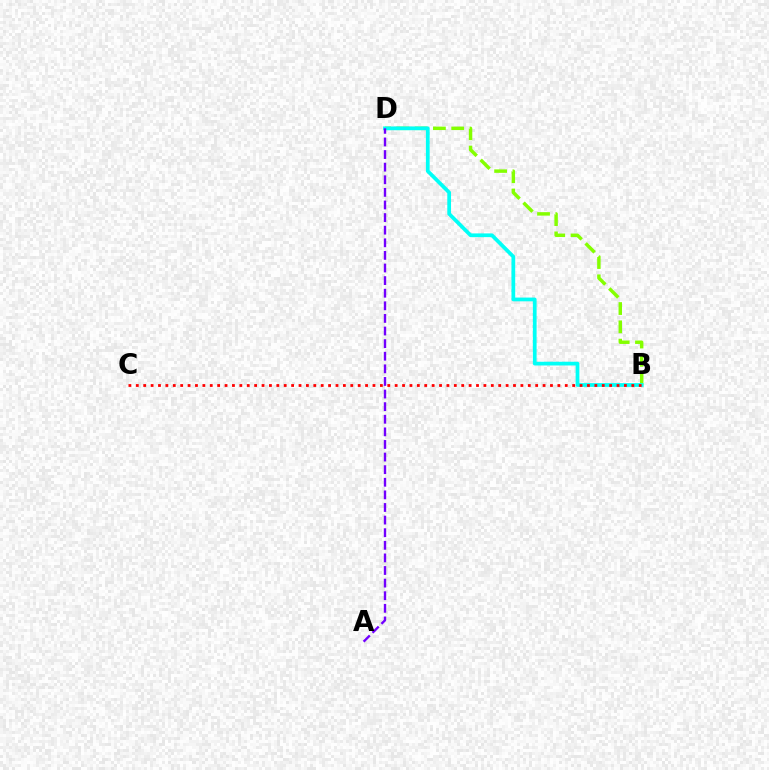{('B', 'D'): [{'color': '#84ff00', 'line_style': 'dashed', 'thickness': 2.48}, {'color': '#00fff6', 'line_style': 'solid', 'thickness': 2.69}], ('B', 'C'): [{'color': '#ff0000', 'line_style': 'dotted', 'thickness': 2.01}], ('A', 'D'): [{'color': '#7200ff', 'line_style': 'dashed', 'thickness': 1.71}]}